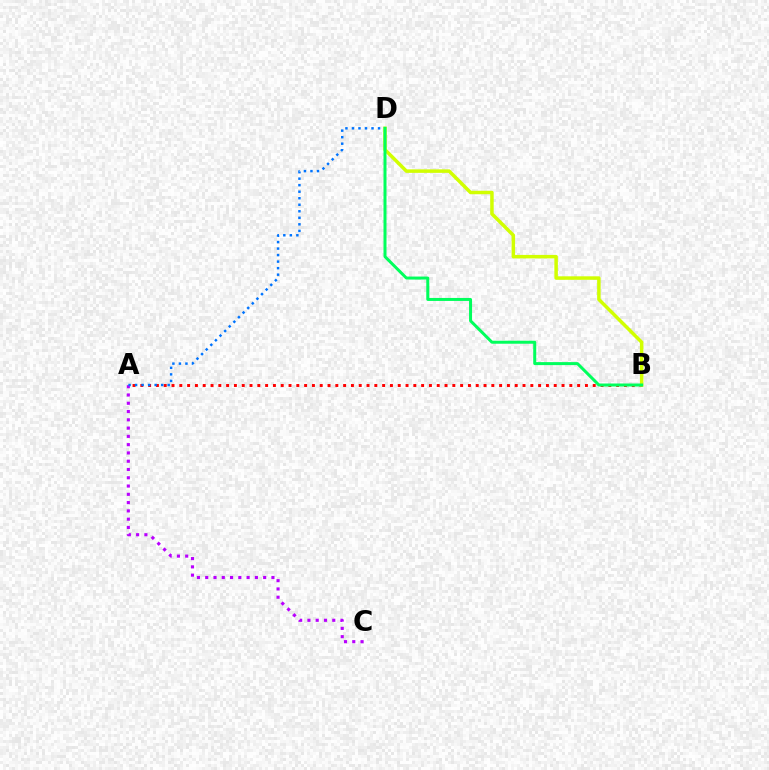{('A', 'B'): [{'color': '#ff0000', 'line_style': 'dotted', 'thickness': 2.12}], ('B', 'D'): [{'color': '#d1ff00', 'line_style': 'solid', 'thickness': 2.52}, {'color': '#00ff5c', 'line_style': 'solid', 'thickness': 2.16}], ('A', 'C'): [{'color': '#b900ff', 'line_style': 'dotted', 'thickness': 2.25}], ('A', 'D'): [{'color': '#0074ff', 'line_style': 'dotted', 'thickness': 1.77}]}